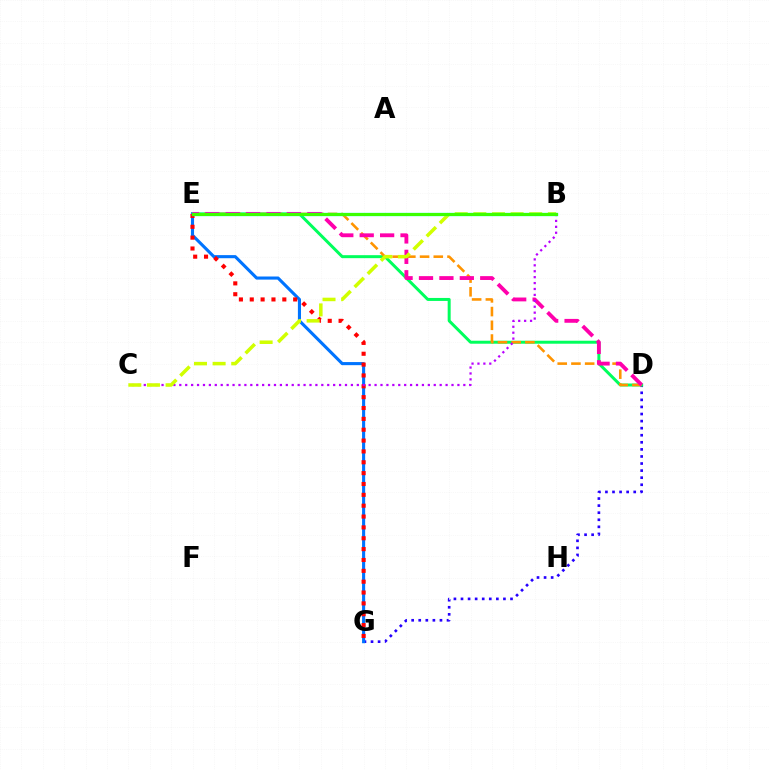{('D', 'G'): [{'color': '#2500ff', 'line_style': 'dotted', 'thickness': 1.92}], ('D', 'E'): [{'color': '#00ff5c', 'line_style': 'solid', 'thickness': 2.15}, {'color': '#ff9400', 'line_style': 'dashed', 'thickness': 1.86}, {'color': '#ff00ac', 'line_style': 'dashed', 'thickness': 2.77}], ('E', 'G'): [{'color': '#0074ff', 'line_style': 'solid', 'thickness': 2.23}, {'color': '#ff0000', 'line_style': 'dotted', 'thickness': 2.95}], ('B', 'C'): [{'color': '#b900ff', 'line_style': 'dotted', 'thickness': 1.61}, {'color': '#d1ff00', 'line_style': 'dashed', 'thickness': 2.53}], ('B', 'E'): [{'color': '#00fff6', 'line_style': 'solid', 'thickness': 2.37}, {'color': '#3dff00', 'line_style': 'solid', 'thickness': 2.22}]}